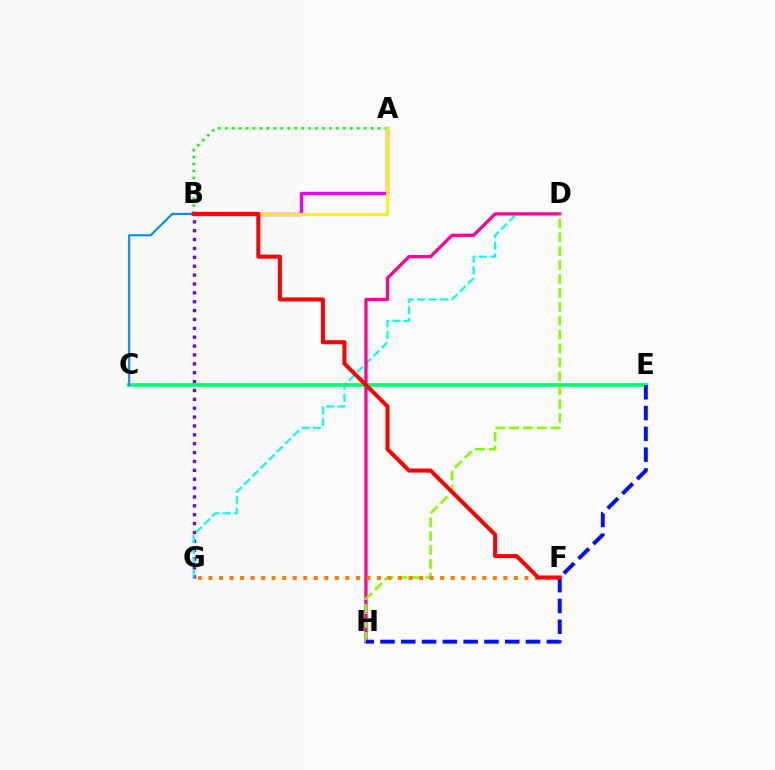{('B', 'G'): [{'color': '#7200ff', 'line_style': 'dotted', 'thickness': 2.41}], ('A', 'B'): [{'color': '#ee00ff', 'line_style': 'solid', 'thickness': 2.45}, {'color': '#08ff00', 'line_style': 'dotted', 'thickness': 1.89}, {'color': '#fcf500', 'line_style': 'solid', 'thickness': 2.09}], ('D', 'G'): [{'color': '#00fff6', 'line_style': 'dashed', 'thickness': 1.56}], ('D', 'H'): [{'color': '#ff0094', 'line_style': 'solid', 'thickness': 2.35}, {'color': '#84ff00', 'line_style': 'dashed', 'thickness': 1.89}], ('C', 'E'): [{'color': '#00ff74', 'line_style': 'solid', 'thickness': 2.7}], ('F', 'G'): [{'color': '#ff7c00', 'line_style': 'dotted', 'thickness': 2.86}], ('E', 'H'): [{'color': '#0010ff', 'line_style': 'dashed', 'thickness': 2.82}], ('B', 'C'): [{'color': '#008cff', 'line_style': 'solid', 'thickness': 1.51}], ('B', 'F'): [{'color': '#ff0000', 'line_style': 'solid', 'thickness': 2.91}]}